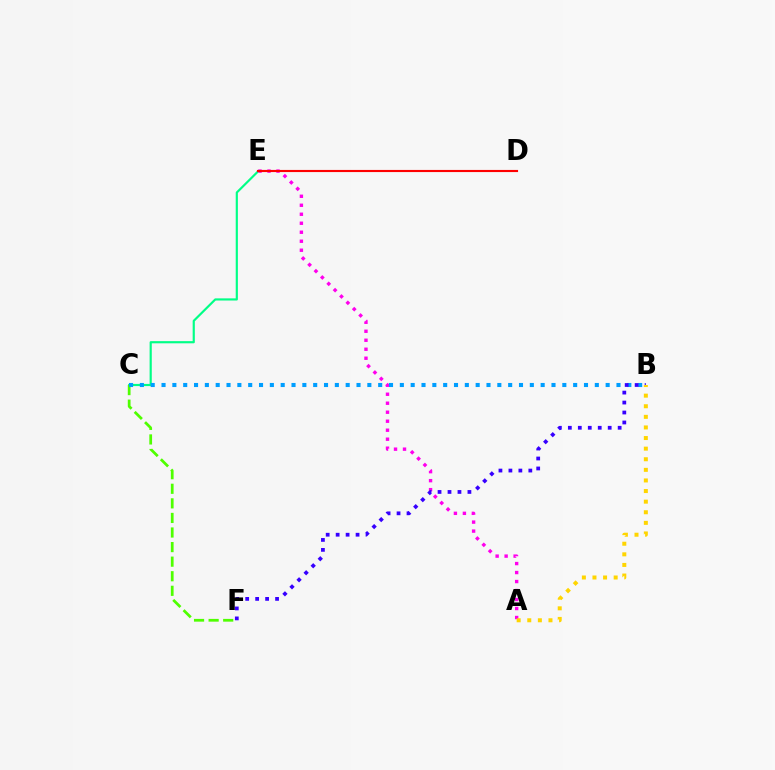{('C', 'E'): [{'color': '#00ff86', 'line_style': 'solid', 'thickness': 1.56}], ('C', 'F'): [{'color': '#4fff00', 'line_style': 'dashed', 'thickness': 1.98}], ('A', 'E'): [{'color': '#ff00ed', 'line_style': 'dotted', 'thickness': 2.44}], ('B', 'C'): [{'color': '#009eff', 'line_style': 'dotted', 'thickness': 2.94}], ('B', 'F'): [{'color': '#3700ff', 'line_style': 'dotted', 'thickness': 2.71}], ('A', 'B'): [{'color': '#ffd500', 'line_style': 'dotted', 'thickness': 2.88}], ('D', 'E'): [{'color': '#ff0000', 'line_style': 'solid', 'thickness': 1.54}]}